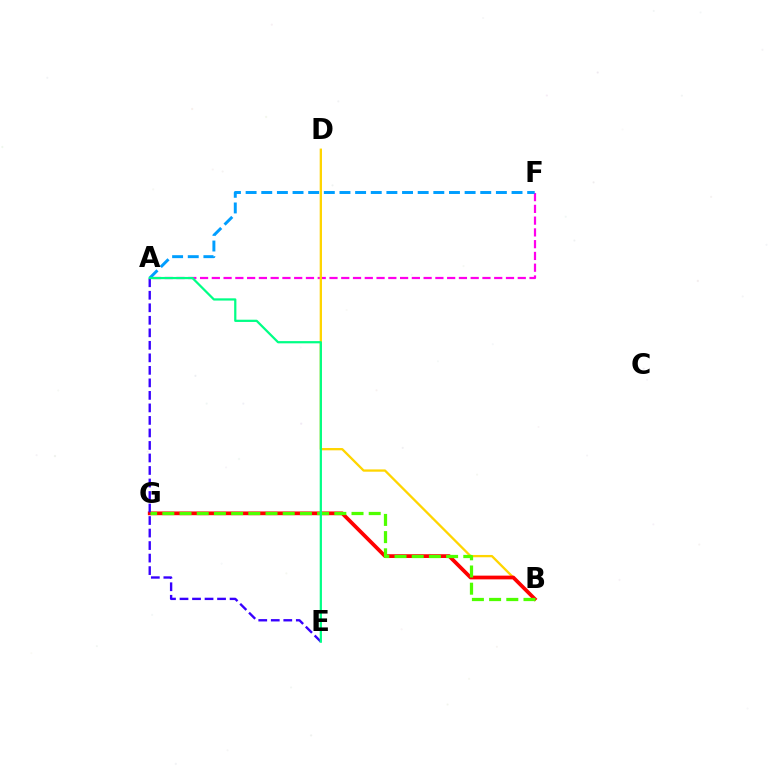{('A', 'F'): [{'color': '#ff00ed', 'line_style': 'dashed', 'thickness': 1.6}, {'color': '#009eff', 'line_style': 'dashed', 'thickness': 2.12}], ('B', 'D'): [{'color': '#ffd500', 'line_style': 'solid', 'thickness': 1.65}], ('B', 'G'): [{'color': '#ff0000', 'line_style': 'solid', 'thickness': 2.69}, {'color': '#4fff00', 'line_style': 'dashed', 'thickness': 2.34}], ('A', 'E'): [{'color': '#3700ff', 'line_style': 'dashed', 'thickness': 1.7}, {'color': '#00ff86', 'line_style': 'solid', 'thickness': 1.61}]}